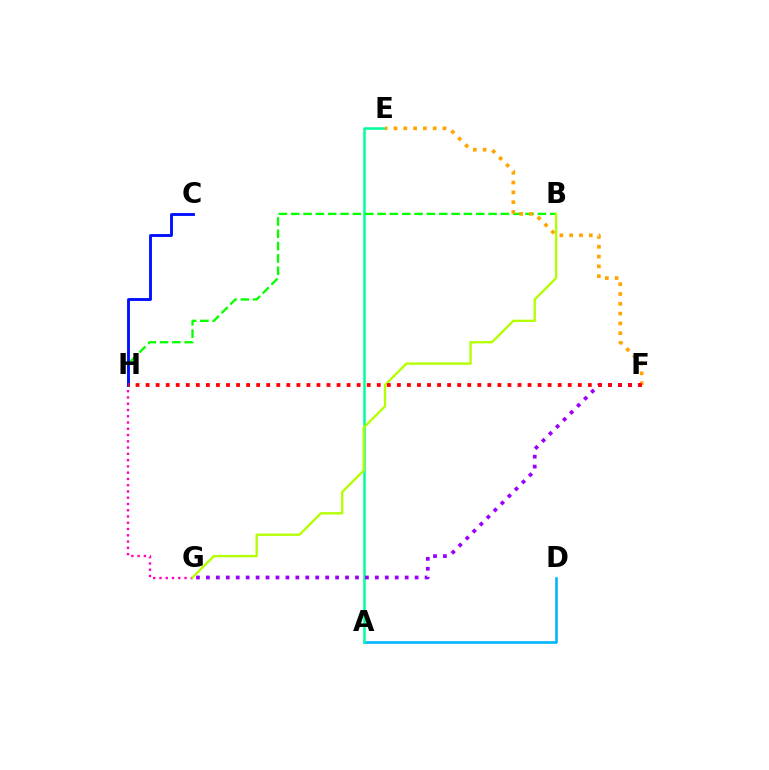{('G', 'H'): [{'color': '#ff00bd', 'line_style': 'dotted', 'thickness': 1.7}], ('A', 'D'): [{'color': '#00b5ff', 'line_style': 'solid', 'thickness': 1.87}], ('A', 'E'): [{'color': '#00ff9d', 'line_style': 'solid', 'thickness': 1.82}], ('F', 'G'): [{'color': '#9b00ff', 'line_style': 'dotted', 'thickness': 2.7}], ('B', 'H'): [{'color': '#08ff00', 'line_style': 'dashed', 'thickness': 1.68}], ('B', 'G'): [{'color': '#b3ff00', 'line_style': 'solid', 'thickness': 1.68}], ('C', 'H'): [{'color': '#0010ff', 'line_style': 'solid', 'thickness': 2.07}], ('E', 'F'): [{'color': '#ffa500', 'line_style': 'dotted', 'thickness': 2.66}], ('F', 'H'): [{'color': '#ff0000', 'line_style': 'dotted', 'thickness': 2.73}]}